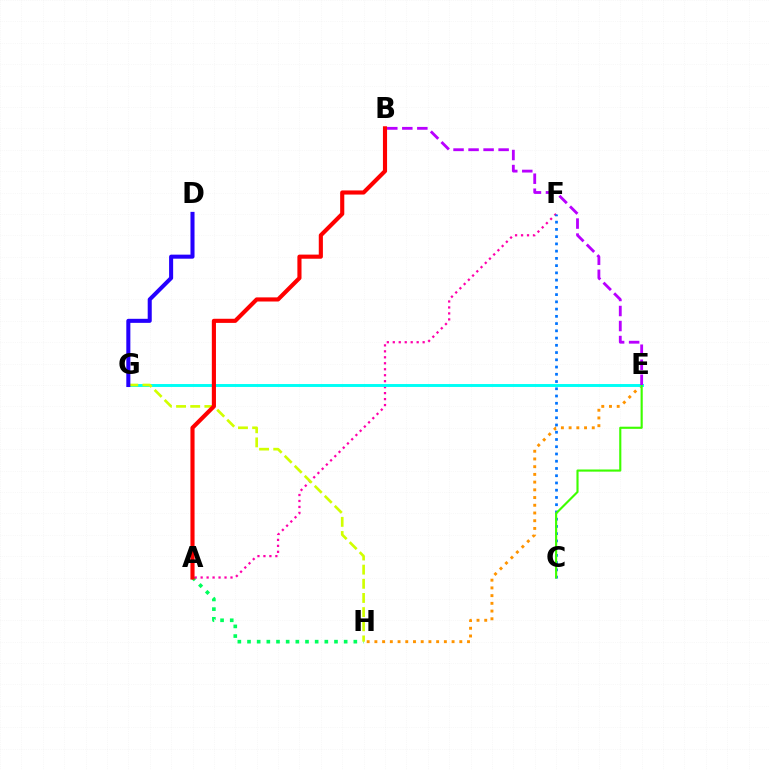{('A', 'H'): [{'color': '#00ff5c', 'line_style': 'dotted', 'thickness': 2.63}], ('A', 'F'): [{'color': '#ff00ac', 'line_style': 'dotted', 'thickness': 1.62}], ('E', 'H'): [{'color': '#ff9400', 'line_style': 'dotted', 'thickness': 2.1}], ('C', 'F'): [{'color': '#0074ff', 'line_style': 'dotted', 'thickness': 1.97}], ('E', 'G'): [{'color': '#00fff6', 'line_style': 'solid', 'thickness': 2.11}], ('C', 'E'): [{'color': '#3dff00', 'line_style': 'solid', 'thickness': 1.54}], ('B', 'E'): [{'color': '#b900ff', 'line_style': 'dashed', 'thickness': 2.04}], ('G', 'H'): [{'color': '#d1ff00', 'line_style': 'dashed', 'thickness': 1.92}], ('A', 'B'): [{'color': '#ff0000', 'line_style': 'solid', 'thickness': 2.97}], ('D', 'G'): [{'color': '#2500ff', 'line_style': 'solid', 'thickness': 2.91}]}